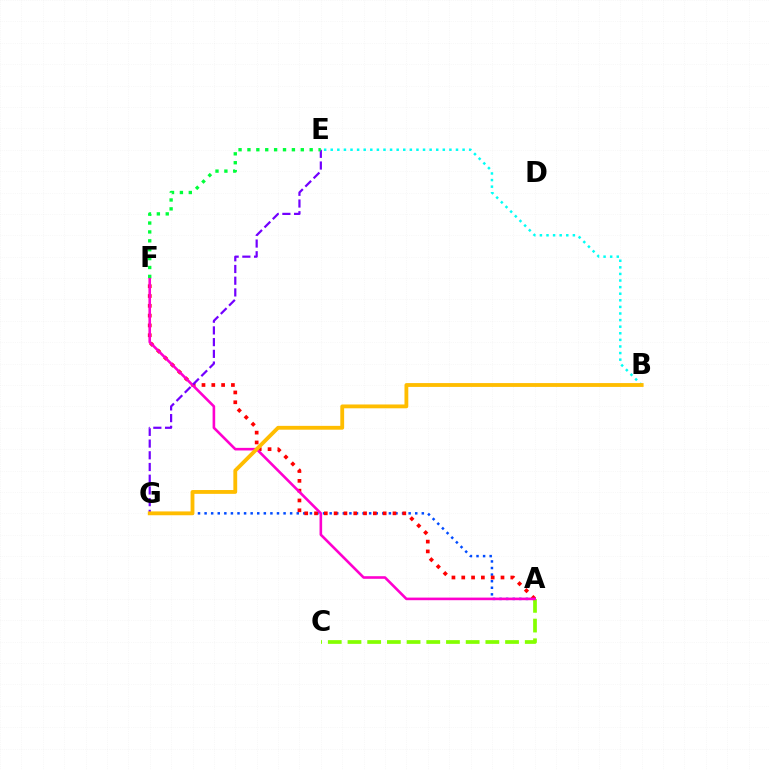{('B', 'E'): [{'color': '#00fff6', 'line_style': 'dotted', 'thickness': 1.79}], ('A', 'G'): [{'color': '#004bff', 'line_style': 'dotted', 'thickness': 1.79}], ('A', 'C'): [{'color': '#84ff00', 'line_style': 'dashed', 'thickness': 2.68}], ('A', 'F'): [{'color': '#ff0000', 'line_style': 'dotted', 'thickness': 2.66}, {'color': '#ff00cf', 'line_style': 'solid', 'thickness': 1.88}], ('E', 'G'): [{'color': '#7200ff', 'line_style': 'dashed', 'thickness': 1.59}], ('E', 'F'): [{'color': '#00ff39', 'line_style': 'dotted', 'thickness': 2.42}], ('B', 'G'): [{'color': '#ffbd00', 'line_style': 'solid', 'thickness': 2.76}]}